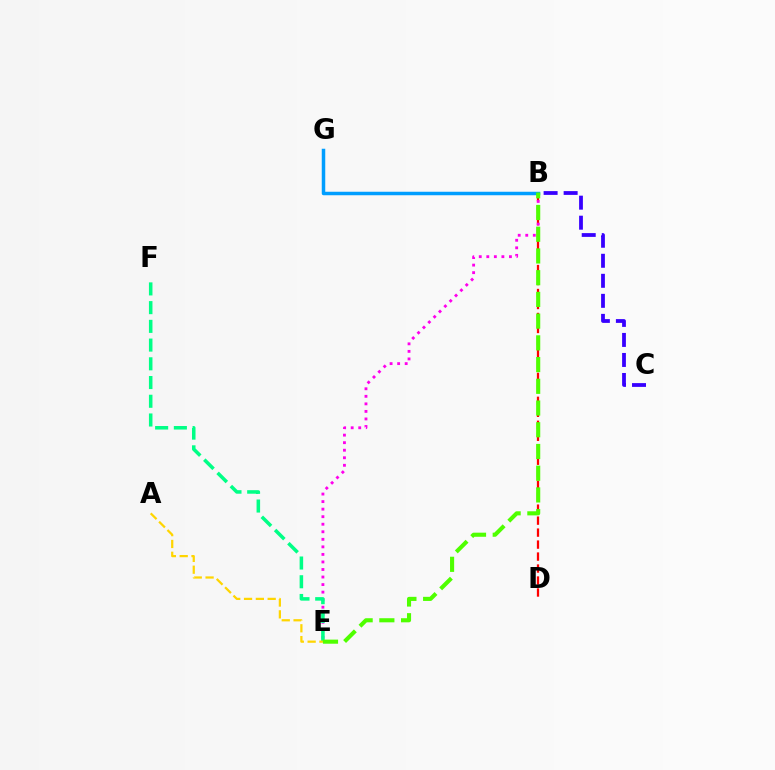{('B', 'D'): [{'color': '#ff0000', 'line_style': 'dashed', 'thickness': 1.63}], ('B', 'C'): [{'color': '#3700ff', 'line_style': 'dashed', 'thickness': 2.72}], ('B', 'E'): [{'color': '#ff00ed', 'line_style': 'dotted', 'thickness': 2.05}, {'color': '#4fff00', 'line_style': 'dashed', 'thickness': 2.95}], ('B', 'G'): [{'color': '#009eff', 'line_style': 'solid', 'thickness': 2.52}], ('E', 'F'): [{'color': '#00ff86', 'line_style': 'dashed', 'thickness': 2.54}], ('A', 'E'): [{'color': '#ffd500', 'line_style': 'dashed', 'thickness': 1.61}]}